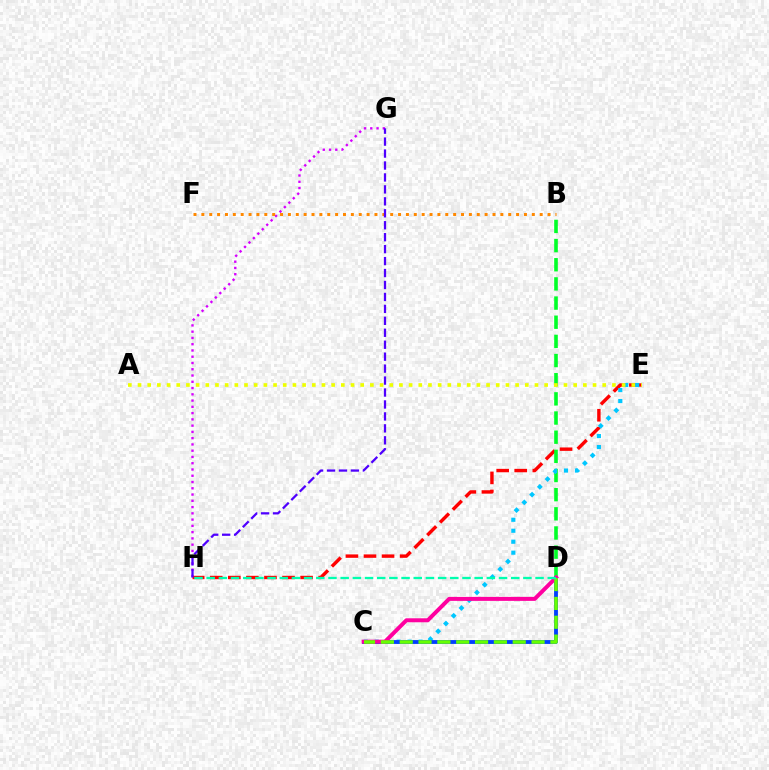{('G', 'H'): [{'color': '#d600ff', 'line_style': 'dotted', 'thickness': 1.7}, {'color': '#4f00ff', 'line_style': 'dashed', 'thickness': 1.62}], ('E', 'H'): [{'color': '#ff0000', 'line_style': 'dashed', 'thickness': 2.45}], ('B', 'D'): [{'color': '#00ff27', 'line_style': 'dashed', 'thickness': 2.6}], ('B', 'F'): [{'color': '#ff8800', 'line_style': 'dotted', 'thickness': 2.14}], ('C', 'E'): [{'color': '#00c7ff', 'line_style': 'dotted', 'thickness': 2.98}], ('A', 'E'): [{'color': '#eeff00', 'line_style': 'dotted', 'thickness': 2.63}], ('C', 'D'): [{'color': '#003fff', 'line_style': 'solid', 'thickness': 2.77}, {'color': '#ff00a0', 'line_style': 'solid', 'thickness': 2.87}, {'color': '#66ff00', 'line_style': 'dashed', 'thickness': 2.56}], ('D', 'H'): [{'color': '#00ffaf', 'line_style': 'dashed', 'thickness': 1.65}]}